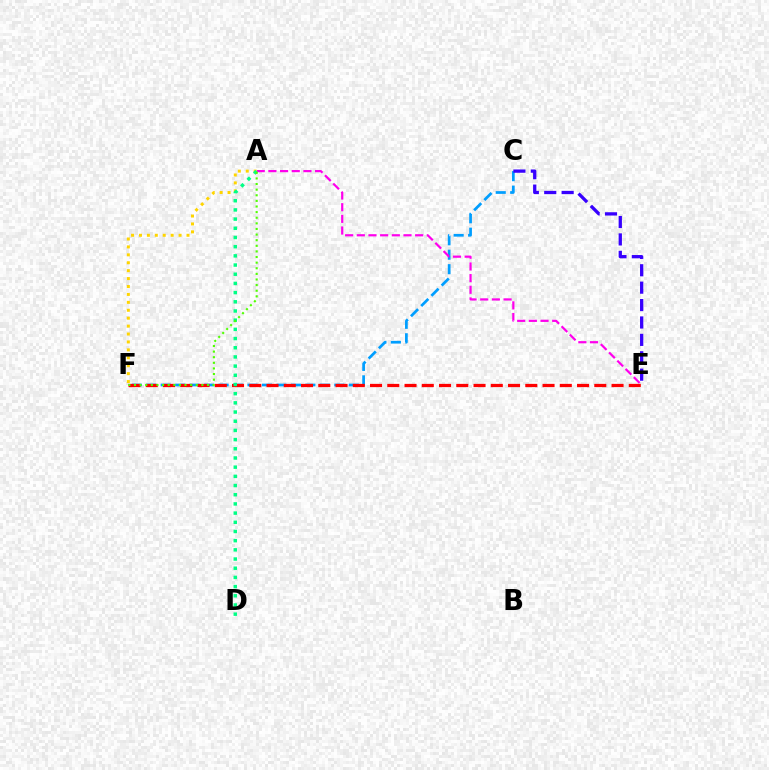{('C', 'F'): [{'color': '#009eff', 'line_style': 'dashed', 'thickness': 1.97}], ('C', 'E'): [{'color': '#3700ff', 'line_style': 'dashed', 'thickness': 2.36}], ('E', 'F'): [{'color': '#ff0000', 'line_style': 'dashed', 'thickness': 2.34}], ('A', 'E'): [{'color': '#ff00ed', 'line_style': 'dashed', 'thickness': 1.59}], ('A', 'F'): [{'color': '#ffd500', 'line_style': 'dotted', 'thickness': 2.15}, {'color': '#4fff00', 'line_style': 'dotted', 'thickness': 1.53}], ('A', 'D'): [{'color': '#00ff86', 'line_style': 'dotted', 'thickness': 2.5}]}